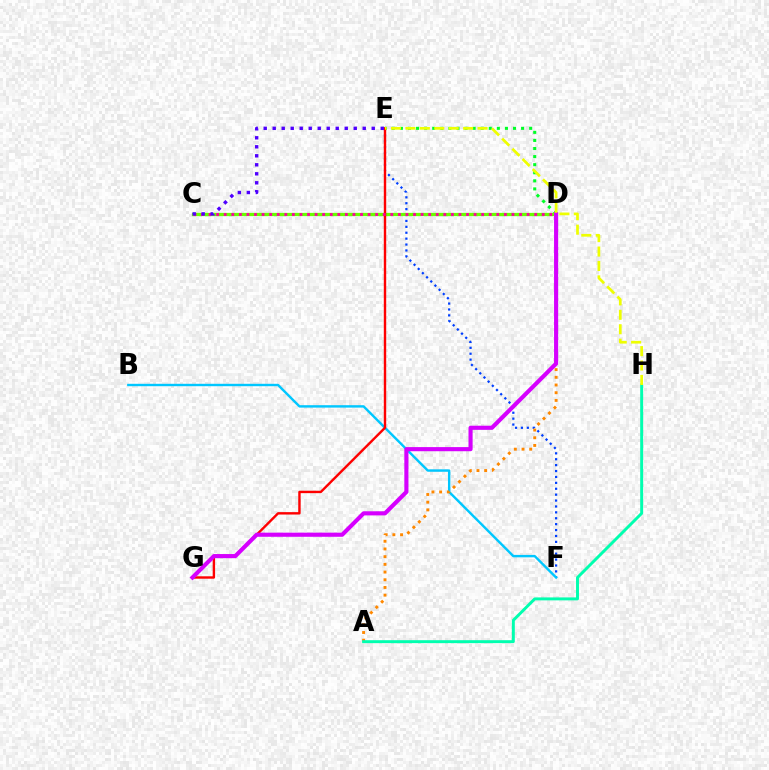{('E', 'F'): [{'color': '#003fff', 'line_style': 'dotted', 'thickness': 1.6}], ('B', 'F'): [{'color': '#00c7ff', 'line_style': 'solid', 'thickness': 1.73}], ('A', 'D'): [{'color': '#ff8800', 'line_style': 'dotted', 'thickness': 2.09}], ('D', 'E'): [{'color': '#00ff27', 'line_style': 'dotted', 'thickness': 2.2}], ('C', 'D'): [{'color': '#66ff00', 'line_style': 'solid', 'thickness': 2.35}, {'color': '#ff00a0', 'line_style': 'dotted', 'thickness': 2.06}], ('E', 'G'): [{'color': '#ff0000', 'line_style': 'solid', 'thickness': 1.73}], ('D', 'G'): [{'color': '#d600ff', 'line_style': 'solid', 'thickness': 2.97}], ('A', 'H'): [{'color': '#00ffaf', 'line_style': 'solid', 'thickness': 2.12}], ('C', 'E'): [{'color': '#4f00ff', 'line_style': 'dotted', 'thickness': 2.45}], ('E', 'H'): [{'color': '#eeff00', 'line_style': 'dashed', 'thickness': 1.96}]}